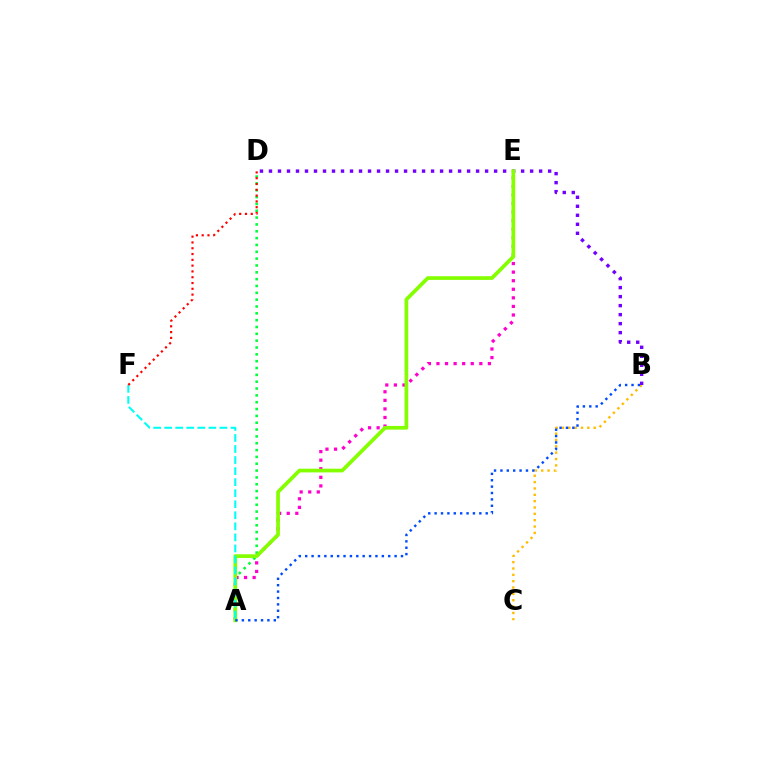{('B', 'C'): [{'color': '#ffbd00', 'line_style': 'dotted', 'thickness': 1.73}], ('A', 'E'): [{'color': '#ff00cf', 'line_style': 'dotted', 'thickness': 2.33}, {'color': '#84ff00', 'line_style': 'solid', 'thickness': 2.67}], ('B', 'D'): [{'color': '#7200ff', 'line_style': 'dotted', 'thickness': 2.45}], ('A', 'D'): [{'color': '#00ff39', 'line_style': 'dotted', 'thickness': 1.86}], ('A', 'F'): [{'color': '#00fff6', 'line_style': 'dashed', 'thickness': 1.5}], ('D', 'F'): [{'color': '#ff0000', 'line_style': 'dotted', 'thickness': 1.57}], ('A', 'B'): [{'color': '#004bff', 'line_style': 'dotted', 'thickness': 1.74}]}